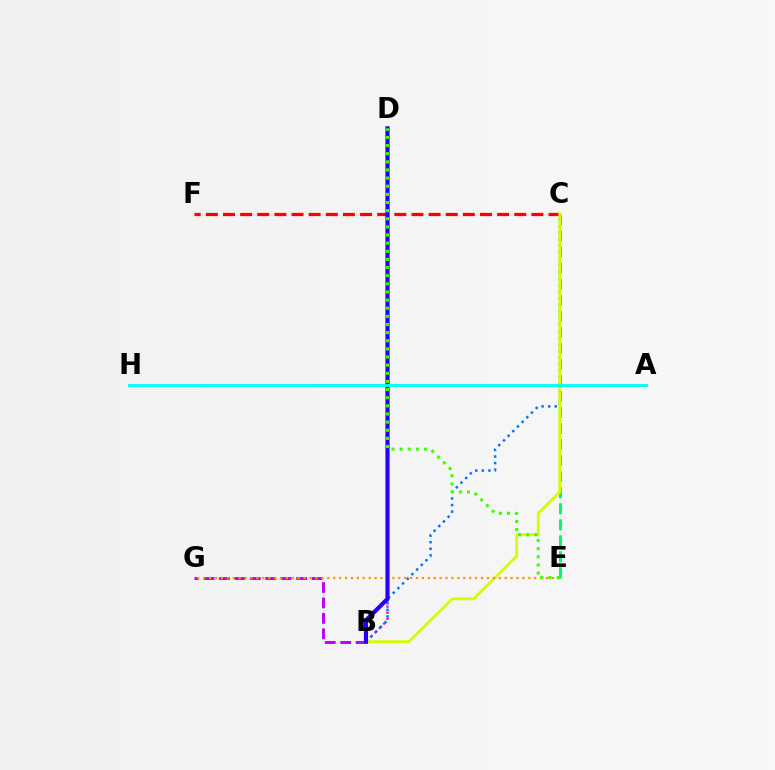{('C', 'E'): [{'color': '#00ff5c', 'line_style': 'dashed', 'thickness': 2.18}], ('C', 'F'): [{'color': '#ff0000', 'line_style': 'dashed', 'thickness': 2.33}], ('B', 'D'): [{'color': '#ff00ac', 'line_style': 'dotted', 'thickness': 1.66}, {'color': '#2500ff', 'line_style': 'solid', 'thickness': 2.99}], ('B', 'G'): [{'color': '#b900ff', 'line_style': 'dashed', 'thickness': 2.1}], ('B', 'C'): [{'color': '#0074ff', 'line_style': 'dotted', 'thickness': 1.79}, {'color': '#d1ff00', 'line_style': 'solid', 'thickness': 1.99}], ('E', 'G'): [{'color': '#ff9400', 'line_style': 'dotted', 'thickness': 1.61}], ('A', 'H'): [{'color': '#00fff6', 'line_style': 'solid', 'thickness': 2.06}], ('D', 'E'): [{'color': '#3dff00', 'line_style': 'dotted', 'thickness': 2.21}]}